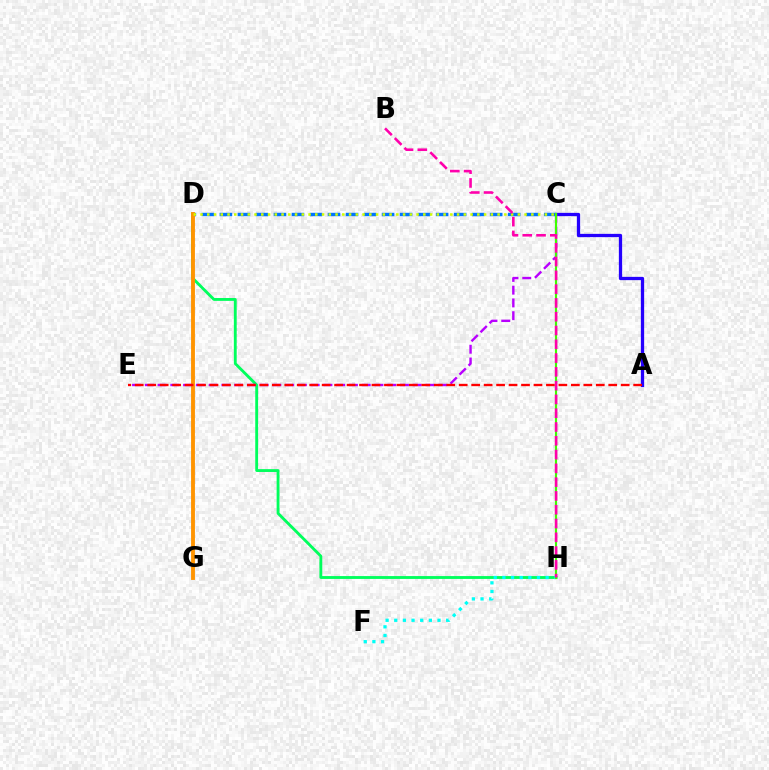{('A', 'C'): [{'color': '#2500ff', 'line_style': 'solid', 'thickness': 2.36}], ('D', 'H'): [{'color': '#00ff5c', 'line_style': 'solid', 'thickness': 2.05}], ('C', 'D'): [{'color': '#0074ff', 'line_style': 'dashed', 'thickness': 2.45}, {'color': '#d1ff00', 'line_style': 'dotted', 'thickness': 1.83}], ('F', 'H'): [{'color': '#00fff6', 'line_style': 'dotted', 'thickness': 2.35}], ('D', 'G'): [{'color': '#ff9400', 'line_style': 'solid', 'thickness': 2.79}], ('C', 'E'): [{'color': '#b900ff', 'line_style': 'dashed', 'thickness': 1.73}], ('A', 'E'): [{'color': '#ff0000', 'line_style': 'dashed', 'thickness': 1.69}], ('C', 'H'): [{'color': '#3dff00', 'line_style': 'solid', 'thickness': 1.54}], ('B', 'H'): [{'color': '#ff00ac', 'line_style': 'dashed', 'thickness': 1.87}]}